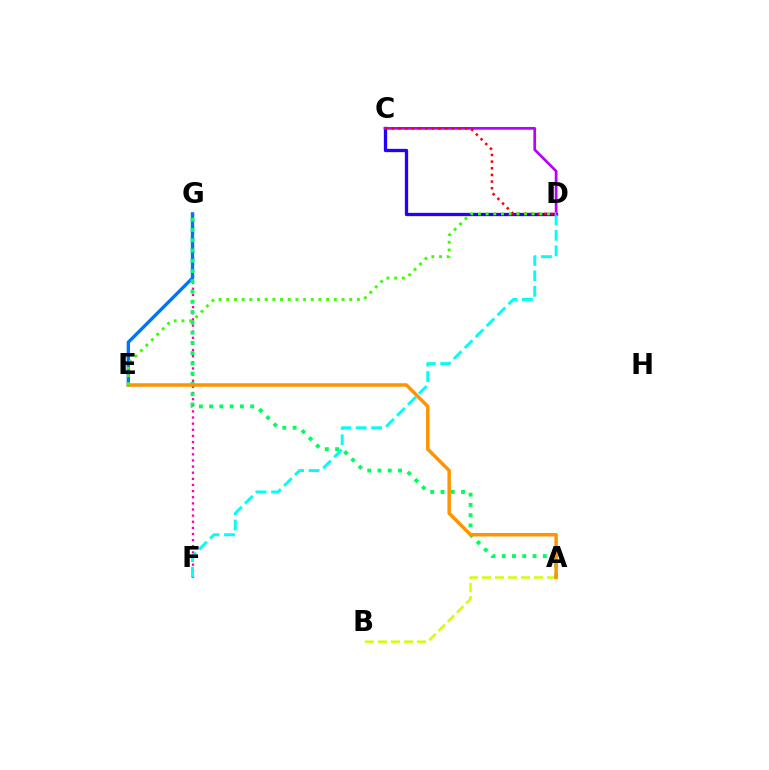{('A', 'B'): [{'color': '#d1ff00', 'line_style': 'dashed', 'thickness': 1.77}], ('C', 'D'): [{'color': '#2500ff', 'line_style': 'solid', 'thickness': 2.37}, {'color': '#b900ff', 'line_style': 'solid', 'thickness': 1.97}, {'color': '#ff0000', 'line_style': 'dotted', 'thickness': 1.81}], ('F', 'G'): [{'color': '#ff00ac', 'line_style': 'dotted', 'thickness': 1.67}], ('E', 'G'): [{'color': '#0074ff', 'line_style': 'solid', 'thickness': 2.41}], ('A', 'G'): [{'color': '#00ff5c', 'line_style': 'dotted', 'thickness': 2.79}], ('D', 'F'): [{'color': '#00fff6', 'line_style': 'dashed', 'thickness': 2.1}], ('A', 'E'): [{'color': '#ff9400', 'line_style': 'solid', 'thickness': 2.51}], ('D', 'E'): [{'color': '#3dff00', 'line_style': 'dotted', 'thickness': 2.09}]}